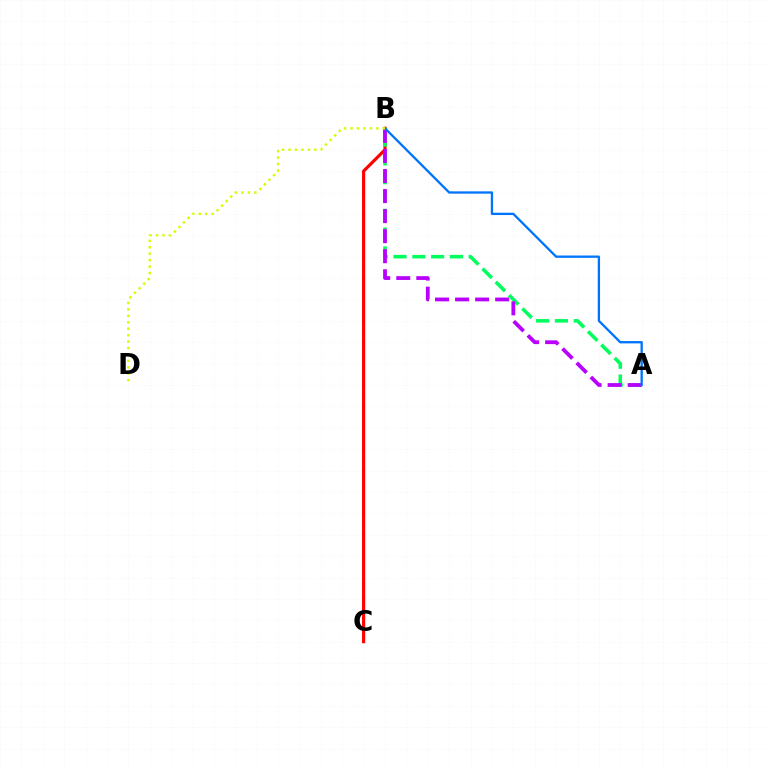{('B', 'C'): [{'color': '#ff0000', 'line_style': 'solid', 'thickness': 2.28}], ('A', 'B'): [{'color': '#00ff5c', 'line_style': 'dashed', 'thickness': 2.55}, {'color': '#b900ff', 'line_style': 'dashed', 'thickness': 2.72}, {'color': '#0074ff', 'line_style': 'solid', 'thickness': 1.66}], ('B', 'D'): [{'color': '#d1ff00', 'line_style': 'dotted', 'thickness': 1.75}]}